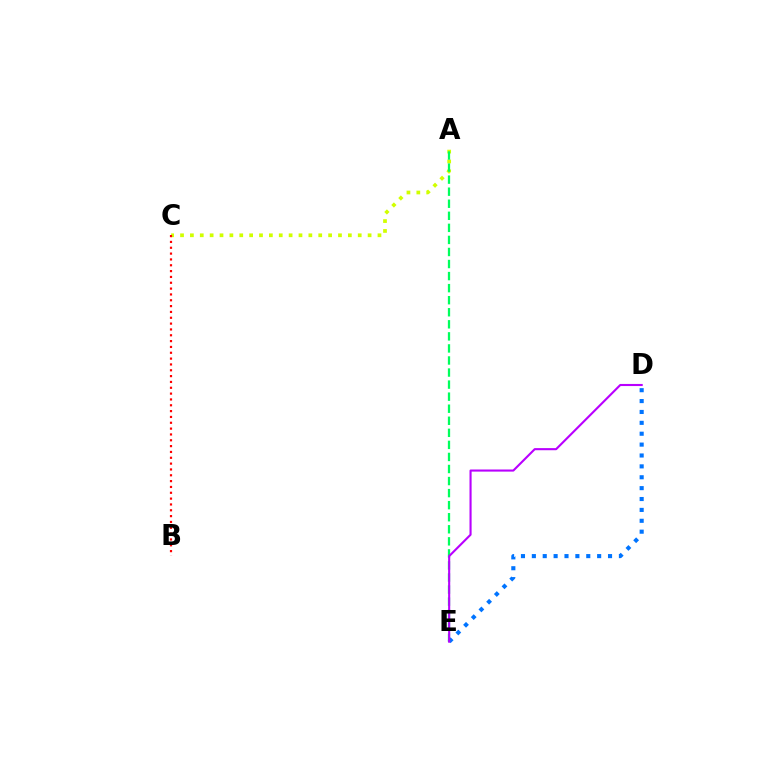{('A', 'C'): [{'color': '#d1ff00', 'line_style': 'dotted', 'thickness': 2.68}], ('A', 'E'): [{'color': '#00ff5c', 'line_style': 'dashed', 'thickness': 1.64}], ('D', 'E'): [{'color': '#0074ff', 'line_style': 'dotted', 'thickness': 2.96}, {'color': '#b900ff', 'line_style': 'solid', 'thickness': 1.52}], ('B', 'C'): [{'color': '#ff0000', 'line_style': 'dotted', 'thickness': 1.59}]}